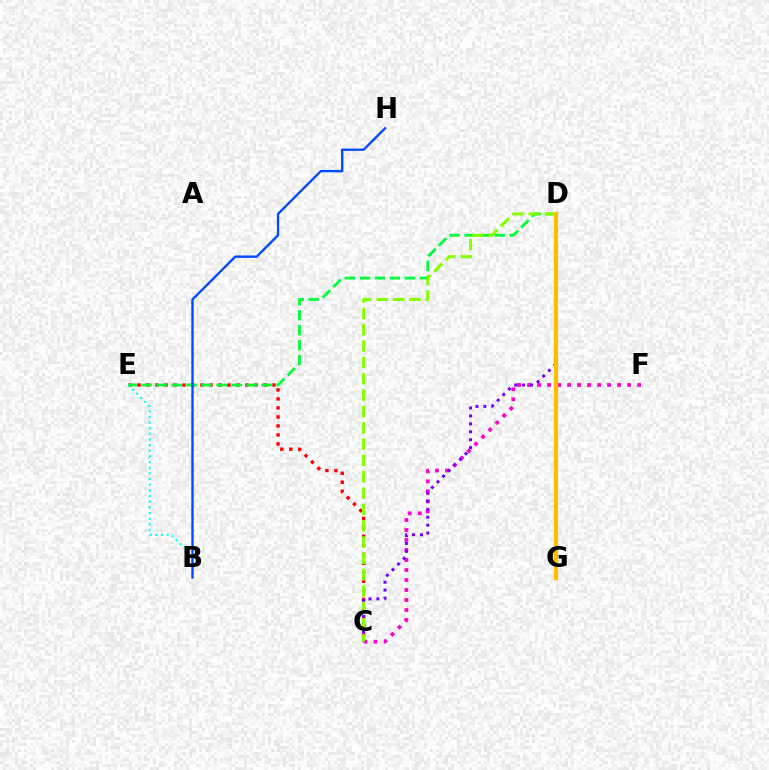{('C', 'F'): [{'color': '#ff00cf', 'line_style': 'dotted', 'thickness': 2.72}], ('C', 'E'): [{'color': '#ff0000', 'line_style': 'dotted', 'thickness': 2.44}], ('C', 'D'): [{'color': '#7200ff', 'line_style': 'dotted', 'thickness': 2.16}, {'color': '#84ff00', 'line_style': 'dashed', 'thickness': 2.22}], ('B', 'E'): [{'color': '#00fff6', 'line_style': 'dotted', 'thickness': 1.54}], ('D', 'E'): [{'color': '#00ff39', 'line_style': 'dashed', 'thickness': 2.04}], ('D', 'G'): [{'color': '#ffbd00', 'line_style': 'solid', 'thickness': 2.99}], ('B', 'H'): [{'color': '#004bff', 'line_style': 'solid', 'thickness': 1.7}]}